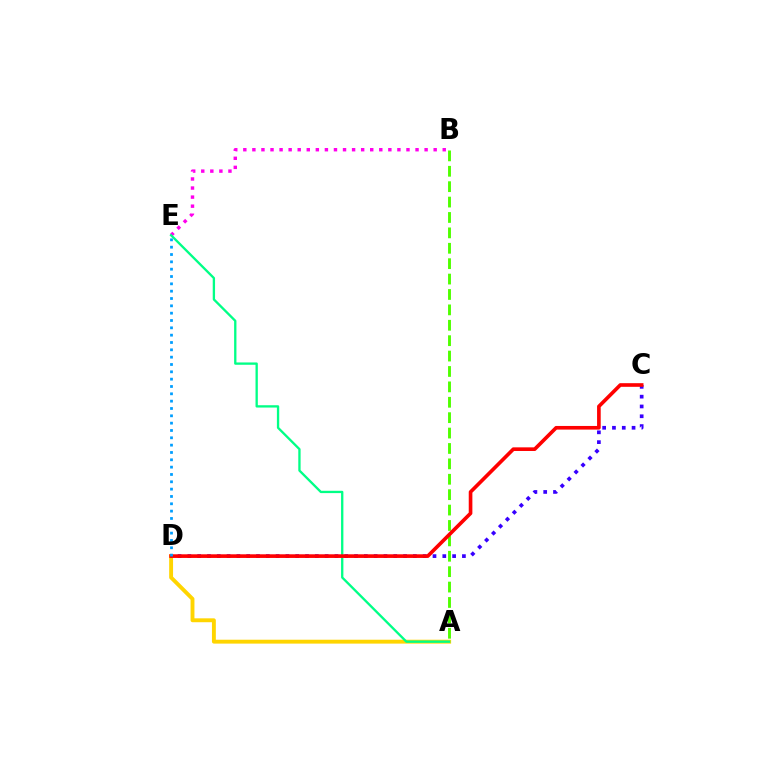{('A', 'D'): [{'color': '#ffd500', 'line_style': 'solid', 'thickness': 2.8}], ('C', 'D'): [{'color': '#3700ff', 'line_style': 'dotted', 'thickness': 2.66}, {'color': '#ff0000', 'line_style': 'solid', 'thickness': 2.62}], ('A', 'B'): [{'color': '#4fff00', 'line_style': 'dashed', 'thickness': 2.09}], ('B', 'E'): [{'color': '#ff00ed', 'line_style': 'dotted', 'thickness': 2.46}], ('A', 'E'): [{'color': '#00ff86', 'line_style': 'solid', 'thickness': 1.67}], ('D', 'E'): [{'color': '#009eff', 'line_style': 'dotted', 'thickness': 1.99}]}